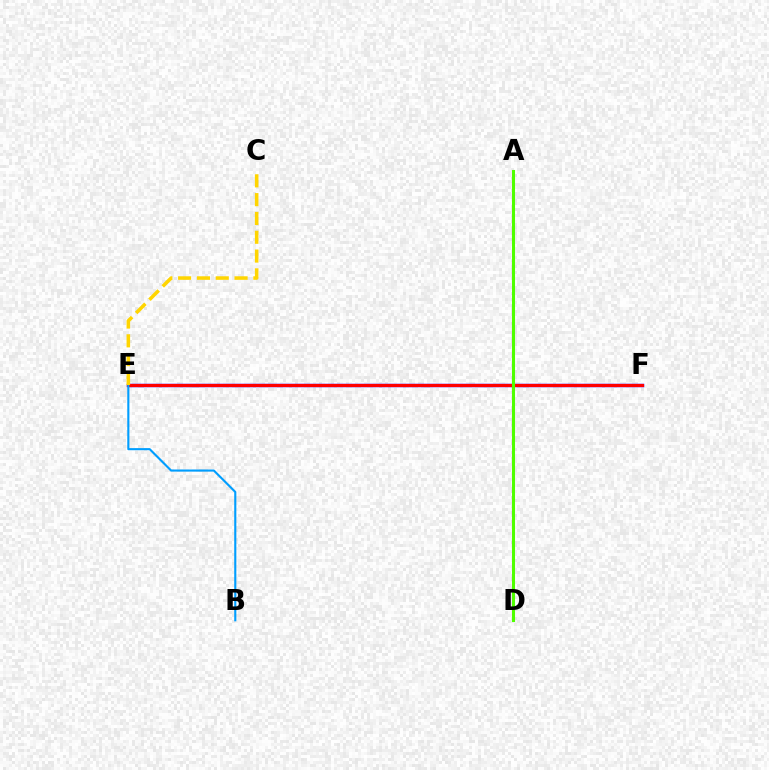{('E', 'F'): [{'color': '#3700ff', 'line_style': 'solid', 'thickness': 2.47}, {'color': '#ff0000', 'line_style': 'solid', 'thickness': 2.26}], ('A', 'D'): [{'color': '#00ff86', 'line_style': 'solid', 'thickness': 1.86}, {'color': '#ff00ed', 'line_style': 'dashed', 'thickness': 1.52}, {'color': '#4fff00', 'line_style': 'solid', 'thickness': 2.2}], ('B', 'E'): [{'color': '#009eff', 'line_style': 'solid', 'thickness': 1.53}], ('C', 'E'): [{'color': '#ffd500', 'line_style': 'dashed', 'thickness': 2.55}]}